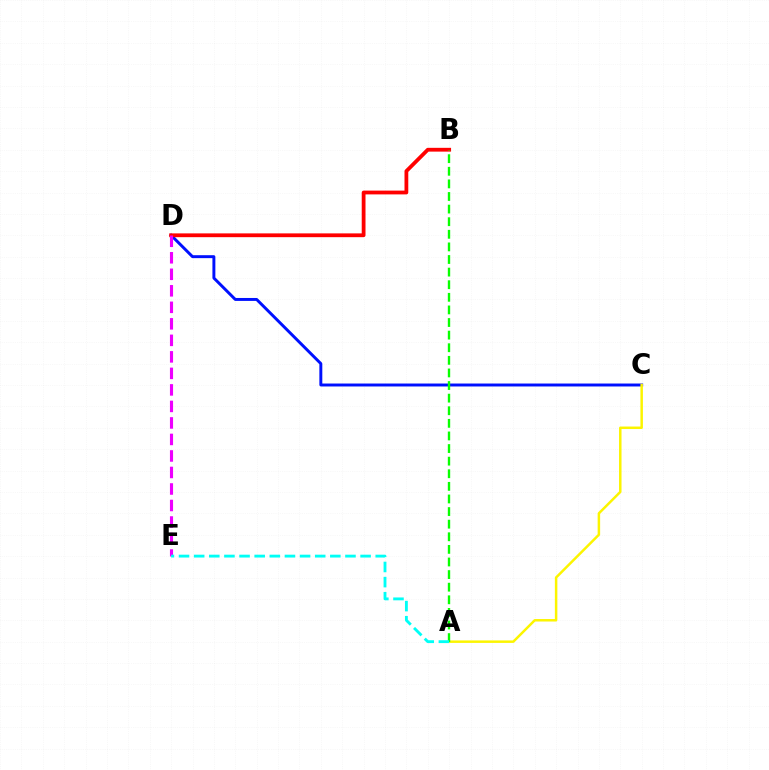{('C', 'D'): [{'color': '#0010ff', 'line_style': 'solid', 'thickness': 2.12}], ('B', 'D'): [{'color': '#ff0000', 'line_style': 'solid', 'thickness': 2.73}], ('D', 'E'): [{'color': '#ee00ff', 'line_style': 'dashed', 'thickness': 2.24}], ('A', 'C'): [{'color': '#fcf500', 'line_style': 'solid', 'thickness': 1.79}], ('A', 'B'): [{'color': '#08ff00', 'line_style': 'dashed', 'thickness': 1.71}], ('A', 'E'): [{'color': '#00fff6', 'line_style': 'dashed', 'thickness': 2.06}]}